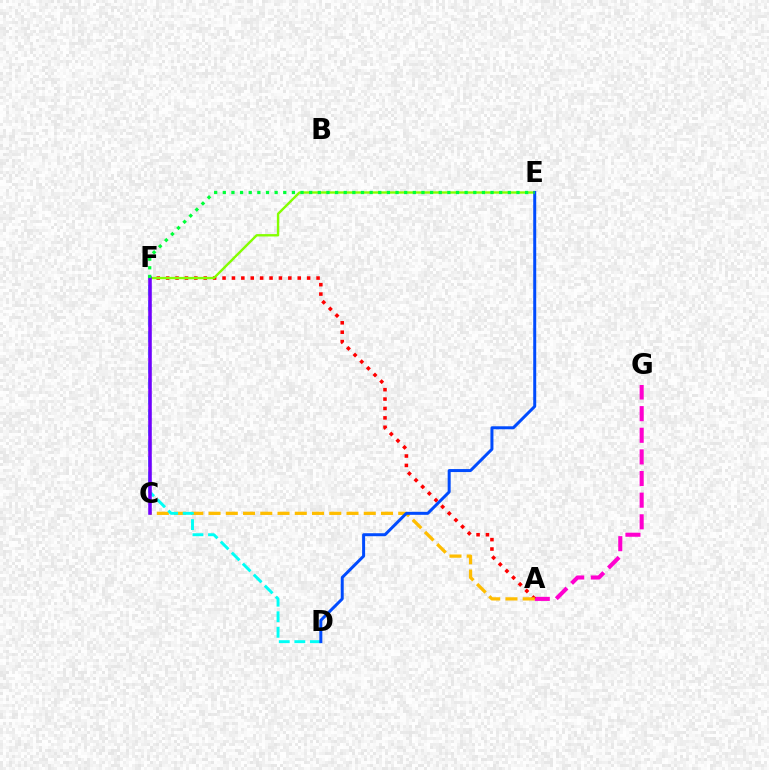{('A', 'G'): [{'color': '#ff00cf', 'line_style': 'dashed', 'thickness': 2.94}], ('A', 'F'): [{'color': '#ff0000', 'line_style': 'dotted', 'thickness': 2.55}], ('A', 'C'): [{'color': '#ffbd00', 'line_style': 'dashed', 'thickness': 2.34}], ('D', 'F'): [{'color': '#00fff6', 'line_style': 'dashed', 'thickness': 2.11}], ('E', 'F'): [{'color': '#84ff00', 'line_style': 'solid', 'thickness': 1.71}, {'color': '#00ff39', 'line_style': 'dotted', 'thickness': 2.35}], ('D', 'E'): [{'color': '#004bff', 'line_style': 'solid', 'thickness': 2.15}], ('C', 'F'): [{'color': '#7200ff', 'line_style': 'solid', 'thickness': 2.56}]}